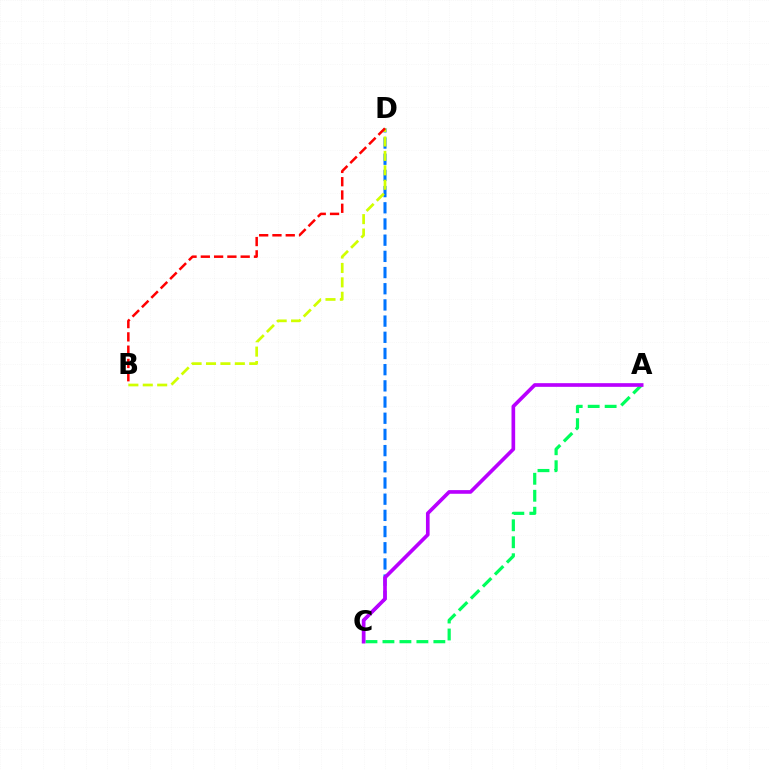{('C', 'D'): [{'color': '#0074ff', 'line_style': 'dashed', 'thickness': 2.2}], ('B', 'D'): [{'color': '#d1ff00', 'line_style': 'dashed', 'thickness': 1.96}, {'color': '#ff0000', 'line_style': 'dashed', 'thickness': 1.81}], ('A', 'C'): [{'color': '#00ff5c', 'line_style': 'dashed', 'thickness': 2.31}, {'color': '#b900ff', 'line_style': 'solid', 'thickness': 2.64}]}